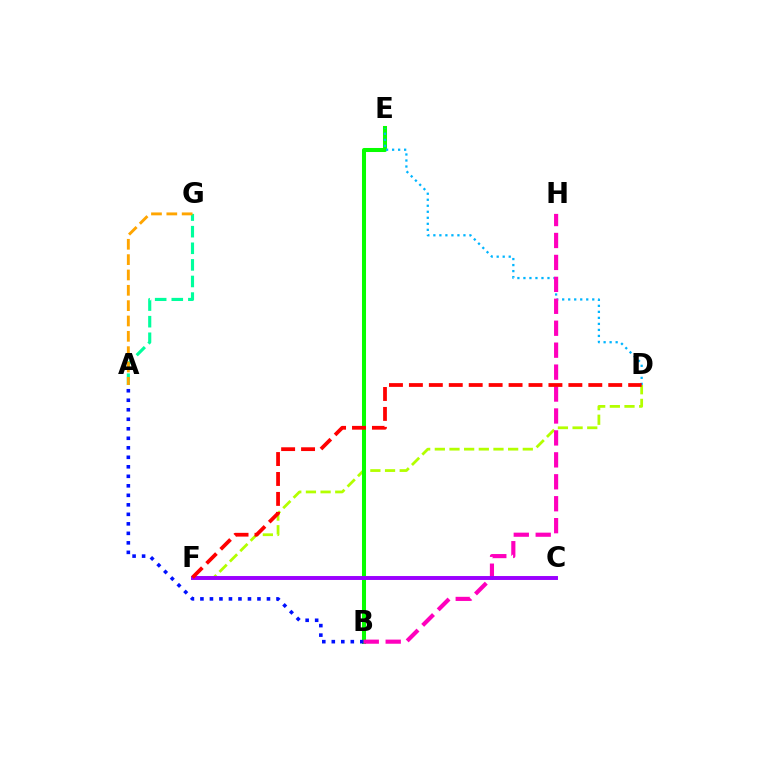{('D', 'F'): [{'color': '#b3ff00', 'line_style': 'dashed', 'thickness': 1.99}, {'color': '#ff0000', 'line_style': 'dashed', 'thickness': 2.71}], ('B', 'E'): [{'color': '#08ff00', 'line_style': 'solid', 'thickness': 2.91}], ('D', 'E'): [{'color': '#00b5ff', 'line_style': 'dotted', 'thickness': 1.63}], ('A', 'B'): [{'color': '#0010ff', 'line_style': 'dotted', 'thickness': 2.58}], ('B', 'H'): [{'color': '#ff00bd', 'line_style': 'dashed', 'thickness': 2.98}], ('C', 'F'): [{'color': '#9b00ff', 'line_style': 'solid', 'thickness': 2.83}], ('A', 'G'): [{'color': '#00ff9d', 'line_style': 'dashed', 'thickness': 2.25}, {'color': '#ffa500', 'line_style': 'dashed', 'thickness': 2.08}]}